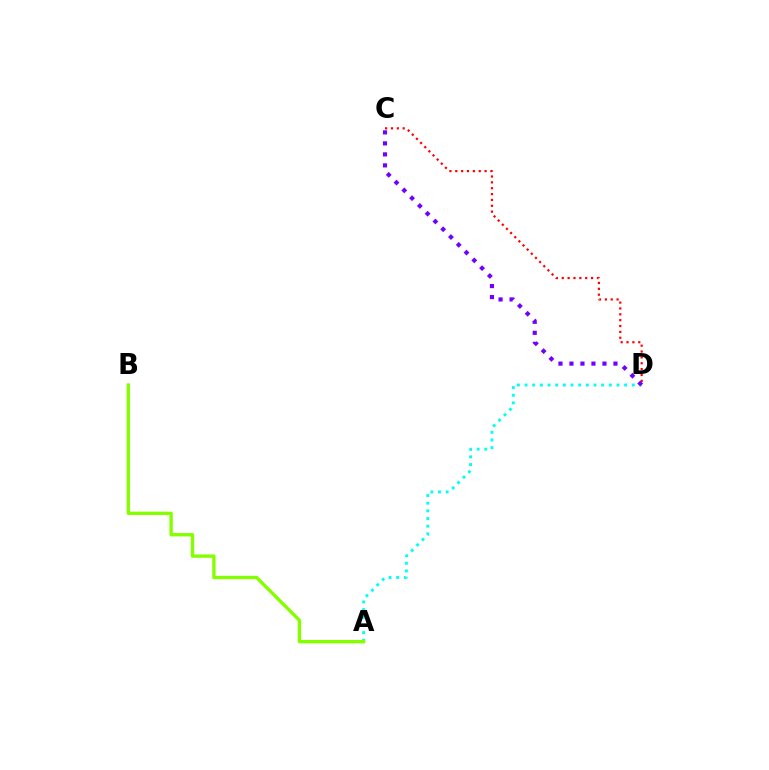{('A', 'D'): [{'color': '#00fff6', 'line_style': 'dotted', 'thickness': 2.08}], ('C', 'D'): [{'color': '#ff0000', 'line_style': 'dotted', 'thickness': 1.59}, {'color': '#7200ff', 'line_style': 'dotted', 'thickness': 2.99}], ('A', 'B'): [{'color': '#84ff00', 'line_style': 'solid', 'thickness': 2.42}]}